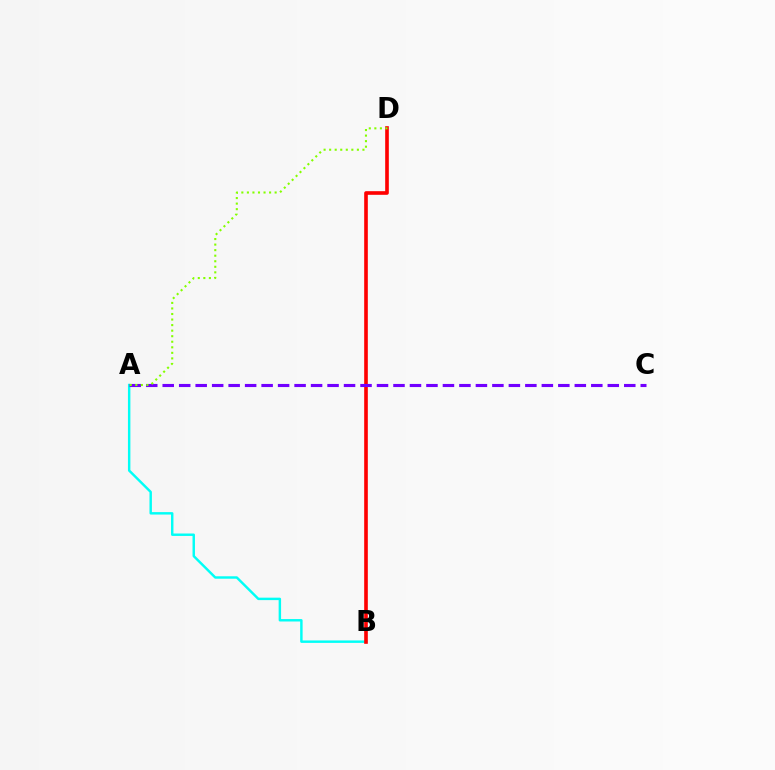{('A', 'B'): [{'color': '#00fff6', 'line_style': 'solid', 'thickness': 1.76}], ('B', 'D'): [{'color': '#ff0000', 'line_style': 'solid', 'thickness': 2.62}], ('A', 'C'): [{'color': '#7200ff', 'line_style': 'dashed', 'thickness': 2.24}], ('A', 'D'): [{'color': '#84ff00', 'line_style': 'dotted', 'thickness': 1.51}]}